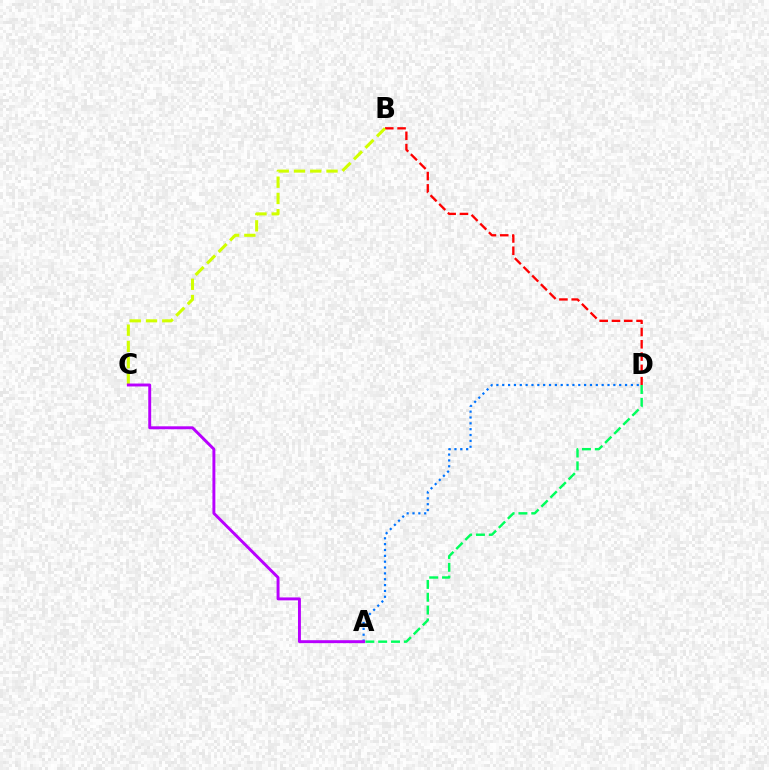{('B', 'D'): [{'color': '#ff0000', 'line_style': 'dashed', 'thickness': 1.67}], ('B', 'C'): [{'color': '#d1ff00', 'line_style': 'dashed', 'thickness': 2.21}], ('A', 'D'): [{'color': '#00ff5c', 'line_style': 'dashed', 'thickness': 1.74}, {'color': '#0074ff', 'line_style': 'dotted', 'thickness': 1.59}], ('A', 'C'): [{'color': '#b900ff', 'line_style': 'solid', 'thickness': 2.11}]}